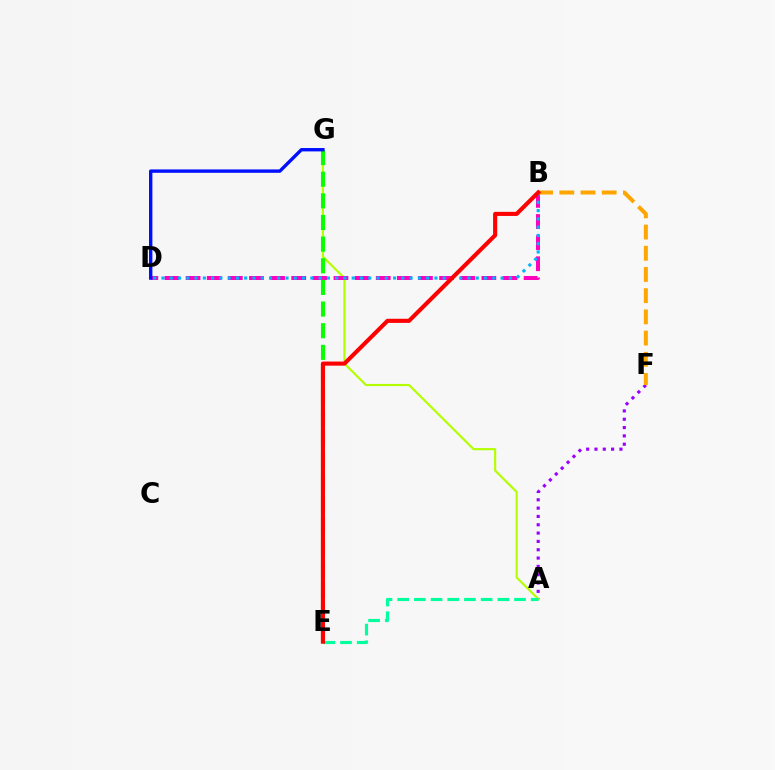{('A', 'F'): [{'color': '#9b00ff', 'line_style': 'dotted', 'thickness': 2.26}], ('A', 'G'): [{'color': '#b3ff00', 'line_style': 'solid', 'thickness': 1.55}], ('B', 'F'): [{'color': '#ffa500', 'line_style': 'dashed', 'thickness': 2.88}], ('B', 'D'): [{'color': '#ff00bd', 'line_style': 'dashed', 'thickness': 2.87}, {'color': '#00b5ff', 'line_style': 'dotted', 'thickness': 2.25}], ('E', 'G'): [{'color': '#08ff00', 'line_style': 'dashed', 'thickness': 2.94}], ('D', 'G'): [{'color': '#0010ff', 'line_style': 'solid', 'thickness': 2.43}], ('A', 'E'): [{'color': '#00ff9d', 'line_style': 'dashed', 'thickness': 2.27}], ('B', 'E'): [{'color': '#ff0000', 'line_style': 'solid', 'thickness': 2.96}]}